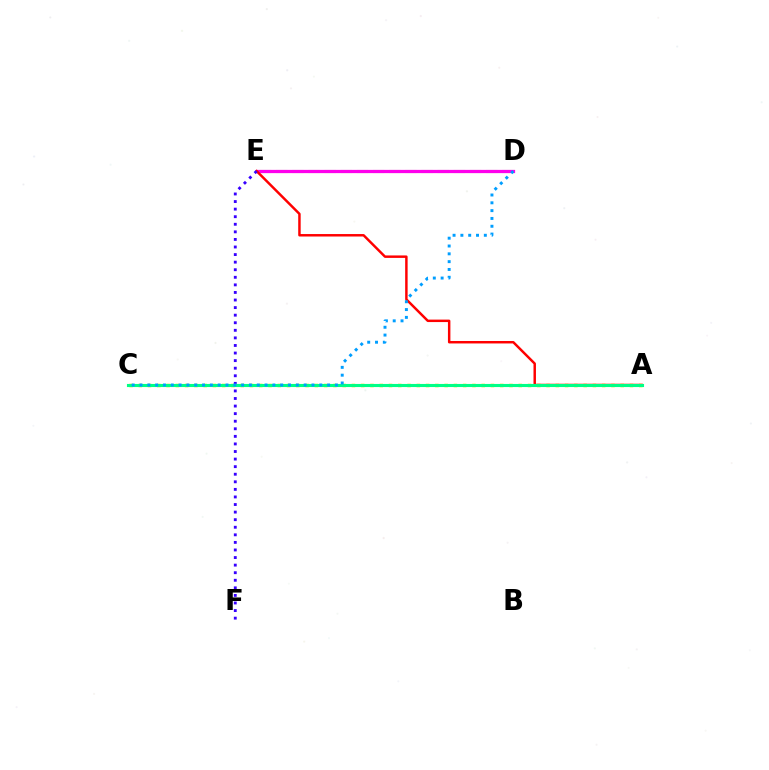{('A', 'C'): [{'color': '#ffd500', 'line_style': 'dotted', 'thickness': 2.52}, {'color': '#00ff86', 'line_style': 'solid', 'thickness': 2.23}], ('D', 'E'): [{'color': '#4fff00', 'line_style': 'dashed', 'thickness': 2.19}, {'color': '#ff00ed', 'line_style': 'solid', 'thickness': 2.33}], ('A', 'E'): [{'color': '#ff0000', 'line_style': 'solid', 'thickness': 1.78}], ('E', 'F'): [{'color': '#3700ff', 'line_style': 'dotted', 'thickness': 2.06}], ('C', 'D'): [{'color': '#009eff', 'line_style': 'dotted', 'thickness': 2.12}]}